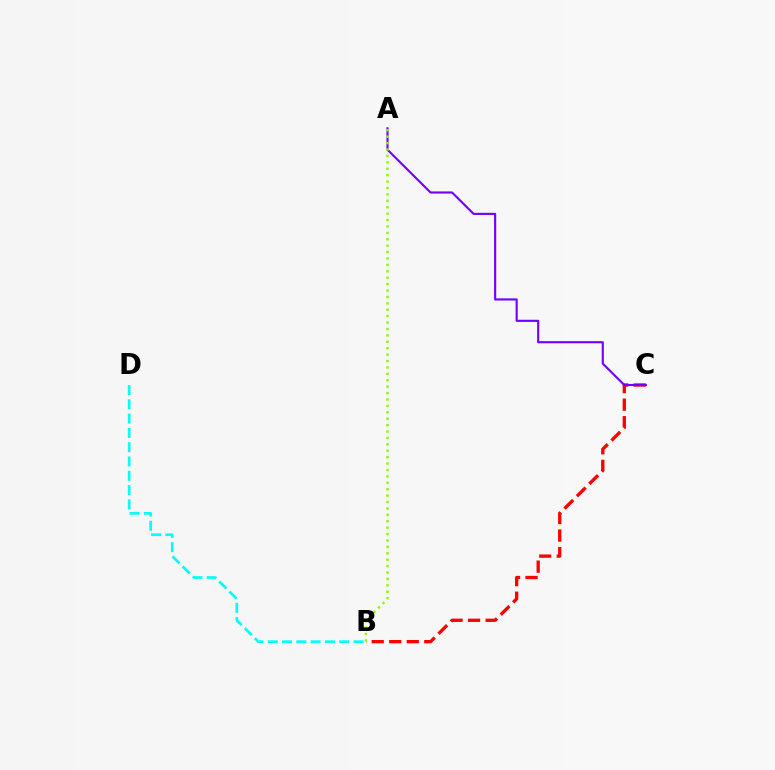{('B', 'C'): [{'color': '#ff0000', 'line_style': 'dashed', 'thickness': 2.38}], ('A', 'C'): [{'color': '#7200ff', 'line_style': 'solid', 'thickness': 1.53}], ('B', 'D'): [{'color': '#00fff6', 'line_style': 'dashed', 'thickness': 1.94}], ('A', 'B'): [{'color': '#84ff00', 'line_style': 'dotted', 'thickness': 1.74}]}